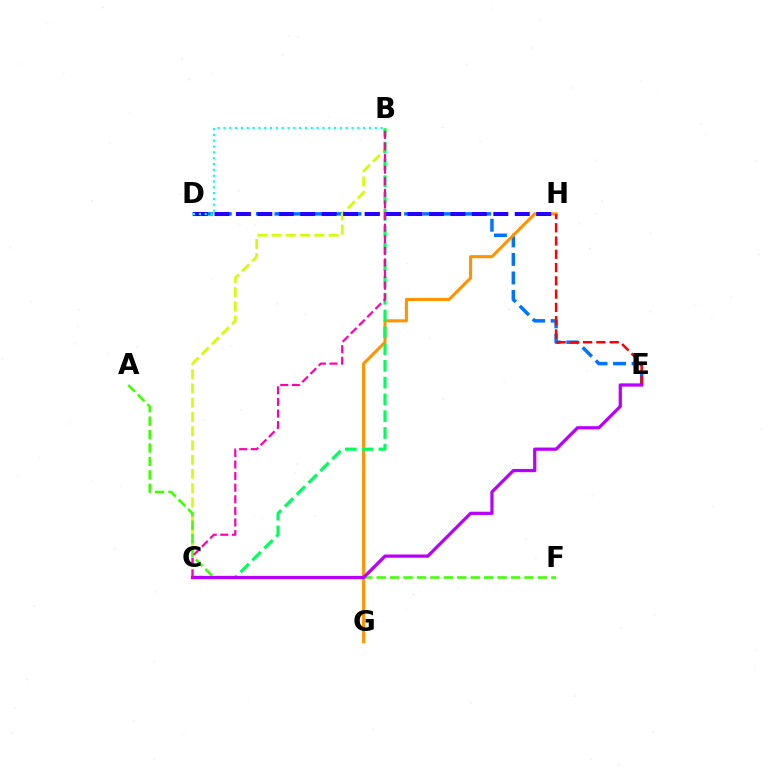{('D', 'E'): [{'color': '#0074ff', 'line_style': 'dashed', 'thickness': 2.52}], ('G', 'H'): [{'color': '#ff9400', 'line_style': 'solid', 'thickness': 2.21}], ('E', 'H'): [{'color': '#ff0000', 'line_style': 'dashed', 'thickness': 1.8}], ('B', 'C'): [{'color': '#d1ff00', 'line_style': 'dashed', 'thickness': 1.94}, {'color': '#00ff5c', 'line_style': 'dashed', 'thickness': 2.28}, {'color': '#ff00ac', 'line_style': 'dashed', 'thickness': 1.58}], ('A', 'F'): [{'color': '#3dff00', 'line_style': 'dashed', 'thickness': 1.83}], ('C', 'E'): [{'color': '#b900ff', 'line_style': 'solid', 'thickness': 2.33}], ('D', 'H'): [{'color': '#2500ff', 'line_style': 'dashed', 'thickness': 2.91}], ('B', 'D'): [{'color': '#00fff6', 'line_style': 'dotted', 'thickness': 1.58}]}